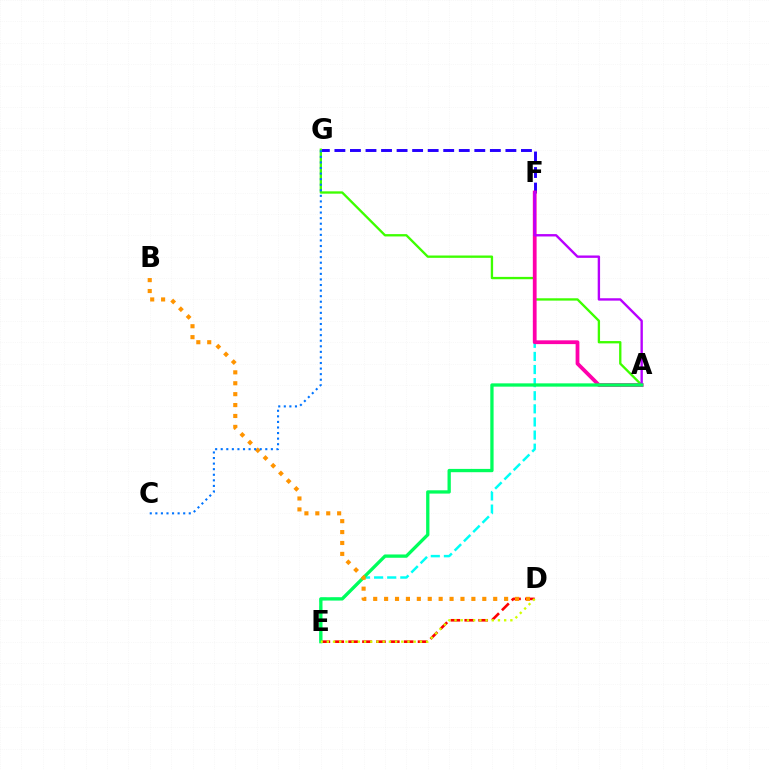{('D', 'E'): [{'color': '#ff0000', 'line_style': 'dashed', 'thickness': 1.89}, {'color': '#d1ff00', 'line_style': 'dotted', 'thickness': 1.69}], ('E', 'F'): [{'color': '#00fff6', 'line_style': 'dashed', 'thickness': 1.78}], ('F', 'G'): [{'color': '#2500ff', 'line_style': 'dashed', 'thickness': 2.11}], ('A', 'G'): [{'color': '#3dff00', 'line_style': 'solid', 'thickness': 1.68}], ('A', 'F'): [{'color': '#ff00ac', 'line_style': 'solid', 'thickness': 2.72}, {'color': '#b900ff', 'line_style': 'solid', 'thickness': 1.71}], ('A', 'E'): [{'color': '#00ff5c', 'line_style': 'solid', 'thickness': 2.37}], ('B', 'D'): [{'color': '#ff9400', 'line_style': 'dotted', 'thickness': 2.96}], ('C', 'G'): [{'color': '#0074ff', 'line_style': 'dotted', 'thickness': 1.51}]}